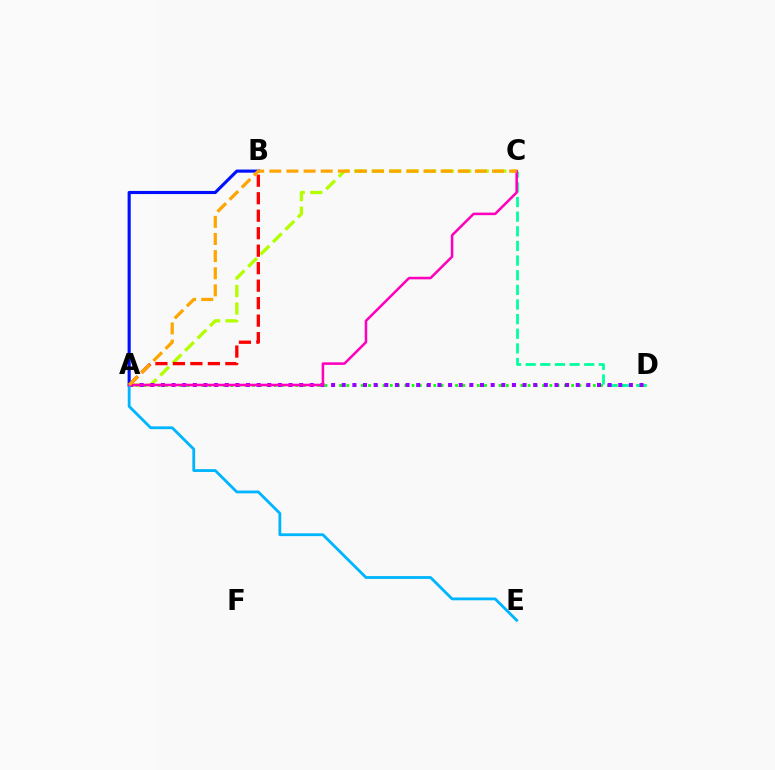{('A', 'B'): [{'color': '#0010ff', 'line_style': 'solid', 'thickness': 2.25}, {'color': '#ff0000', 'line_style': 'dashed', 'thickness': 2.38}], ('A', 'D'): [{'color': '#08ff00', 'line_style': 'dotted', 'thickness': 1.97}, {'color': '#9b00ff', 'line_style': 'dotted', 'thickness': 2.89}], ('C', 'D'): [{'color': '#00ff9d', 'line_style': 'dashed', 'thickness': 1.99}], ('A', 'C'): [{'color': '#b3ff00', 'line_style': 'dashed', 'thickness': 2.38}, {'color': '#ff00bd', 'line_style': 'solid', 'thickness': 1.83}, {'color': '#ffa500', 'line_style': 'dashed', 'thickness': 2.33}], ('A', 'E'): [{'color': '#00b5ff', 'line_style': 'solid', 'thickness': 2.02}]}